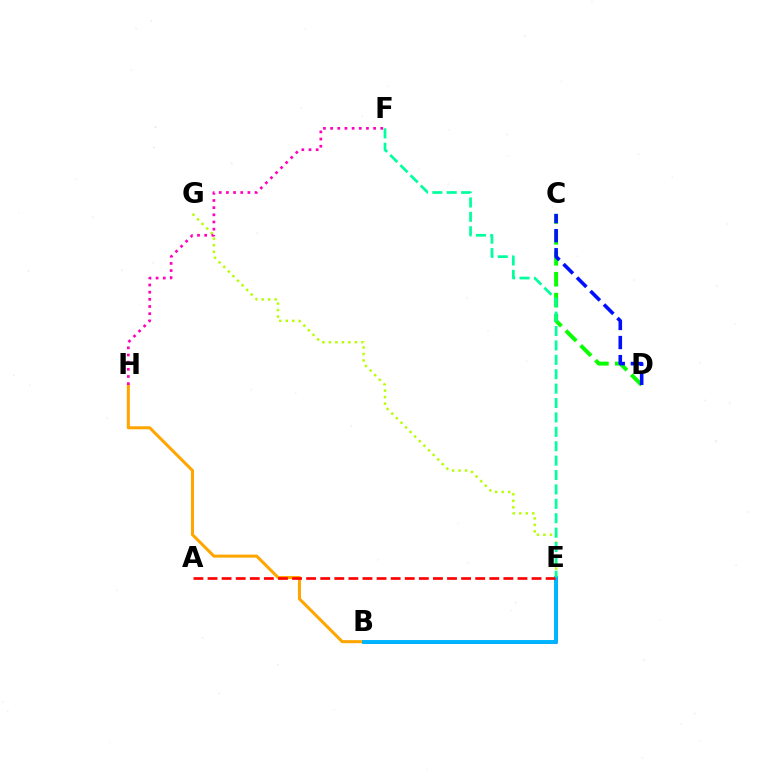{('B', 'E'): [{'color': '#9b00ff', 'line_style': 'solid', 'thickness': 1.99}, {'color': '#00b5ff', 'line_style': 'solid', 'thickness': 2.83}], ('C', 'D'): [{'color': '#08ff00', 'line_style': 'dashed', 'thickness': 2.84}, {'color': '#0010ff', 'line_style': 'dashed', 'thickness': 2.59}], ('E', 'G'): [{'color': '#b3ff00', 'line_style': 'dotted', 'thickness': 1.77}], ('B', 'H'): [{'color': '#ffa500', 'line_style': 'solid', 'thickness': 2.18}], ('A', 'E'): [{'color': '#ff0000', 'line_style': 'dashed', 'thickness': 1.91}], ('E', 'F'): [{'color': '#00ff9d', 'line_style': 'dashed', 'thickness': 1.96}], ('F', 'H'): [{'color': '#ff00bd', 'line_style': 'dotted', 'thickness': 1.95}]}